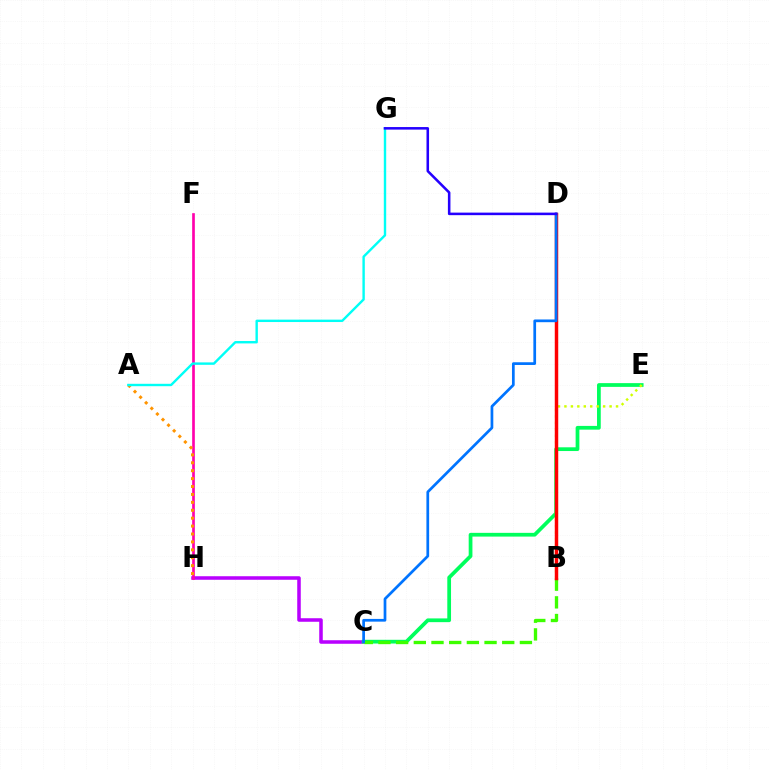{('C', 'H'): [{'color': '#b900ff', 'line_style': 'solid', 'thickness': 2.55}], ('F', 'H'): [{'color': '#ff00ac', 'line_style': 'solid', 'thickness': 1.92}], ('A', 'H'): [{'color': '#ff9400', 'line_style': 'dotted', 'thickness': 2.15}], ('C', 'E'): [{'color': '#00ff5c', 'line_style': 'solid', 'thickness': 2.69}], ('B', 'E'): [{'color': '#d1ff00', 'line_style': 'dotted', 'thickness': 1.75}], ('A', 'G'): [{'color': '#00fff6', 'line_style': 'solid', 'thickness': 1.72}], ('B', 'C'): [{'color': '#3dff00', 'line_style': 'dashed', 'thickness': 2.4}], ('B', 'D'): [{'color': '#ff0000', 'line_style': 'solid', 'thickness': 2.49}], ('C', 'D'): [{'color': '#0074ff', 'line_style': 'solid', 'thickness': 1.96}], ('D', 'G'): [{'color': '#2500ff', 'line_style': 'solid', 'thickness': 1.84}]}